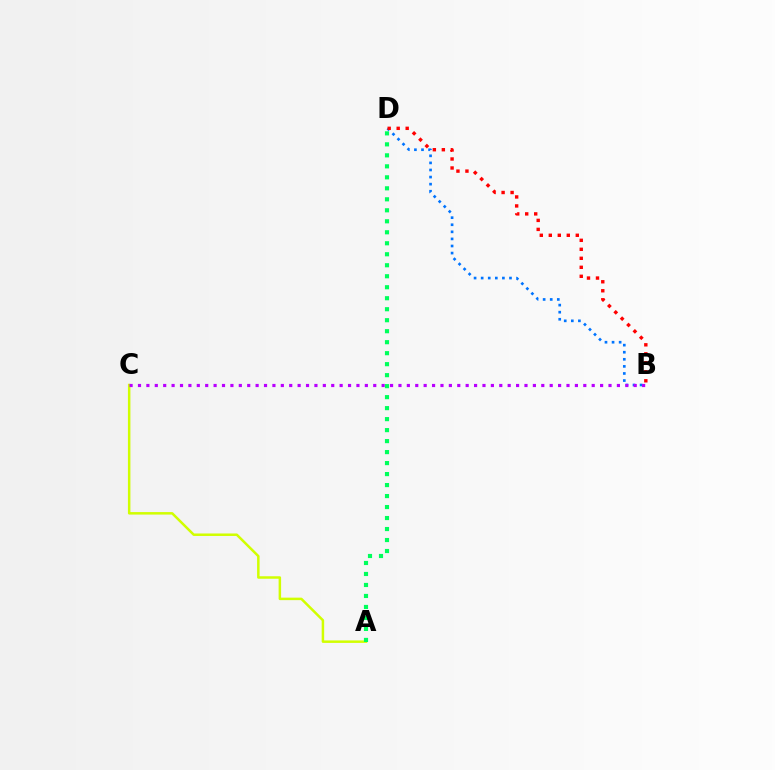{('B', 'D'): [{'color': '#0074ff', 'line_style': 'dotted', 'thickness': 1.92}, {'color': '#ff0000', 'line_style': 'dotted', 'thickness': 2.44}], ('A', 'C'): [{'color': '#d1ff00', 'line_style': 'solid', 'thickness': 1.8}], ('B', 'C'): [{'color': '#b900ff', 'line_style': 'dotted', 'thickness': 2.28}], ('A', 'D'): [{'color': '#00ff5c', 'line_style': 'dotted', 'thickness': 2.99}]}